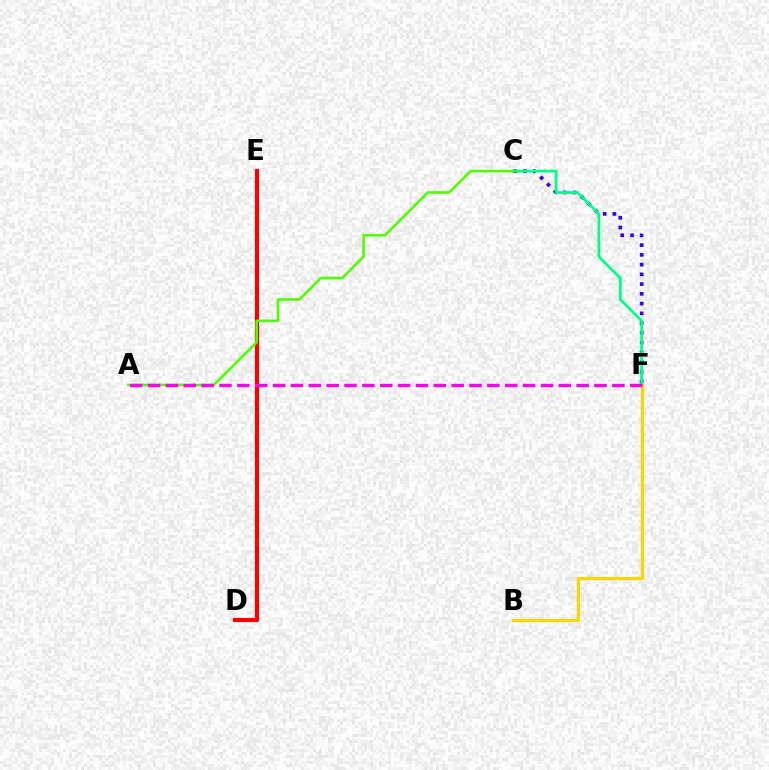{('C', 'F'): [{'color': '#3700ff', 'line_style': 'dotted', 'thickness': 2.65}, {'color': '#00ff86', 'line_style': 'solid', 'thickness': 1.99}], ('B', 'F'): [{'color': '#ffd500', 'line_style': 'solid', 'thickness': 2.32}], ('D', 'E'): [{'color': '#009eff', 'line_style': 'solid', 'thickness': 1.8}, {'color': '#ff0000', 'line_style': 'solid', 'thickness': 2.98}], ('A', 'C'): [{'color': '#4fff00', 'line_style': 'solid', 'thickness': 1.86}], ('A', 'F'): [{'color': '#ff00ed', 'line_style': 'dashed', 'thickness': 2.43}]}